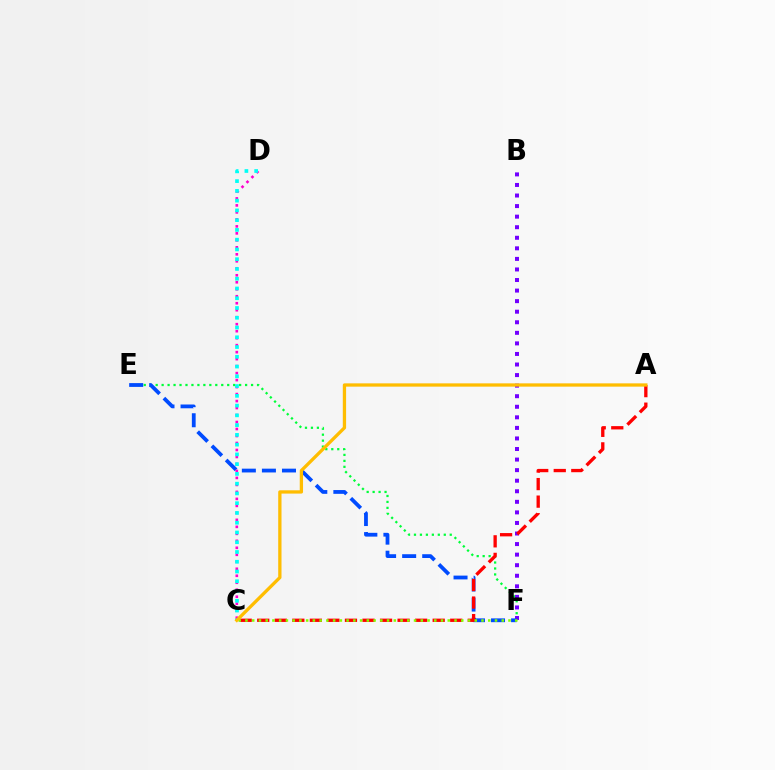{('E', 'F'): [{'color': '#00ff39', 'line_style': 'dotted', 'thickness': 1.62}, {'color': '#004bff', 'line_style': 'dashed', 'thickness': 2.73}], ('B', 'F'): [{'color': '#7200ff', 'line_style': 'dotted', 'thickness': 2.87}], ('A', 'C'): [{'color': '#ff0000', 'line_style': 'dashed', 'thickness': 2.38}, {'color': '#ffbd00', 'line_style': 'solid', 'thickness': 2.37}], ('C', 'F'): [{'color': '#84ff00', 'line_style': 'dotted', 'thickness': 1.83}], ('C', 'D'): [{'color': '#ff00cf', 'line_style': 'dotted', 'thickness': 1.9}, {'color': '#00fff6', 'line_style': 'dotted', 'thickness': 2.65}]}